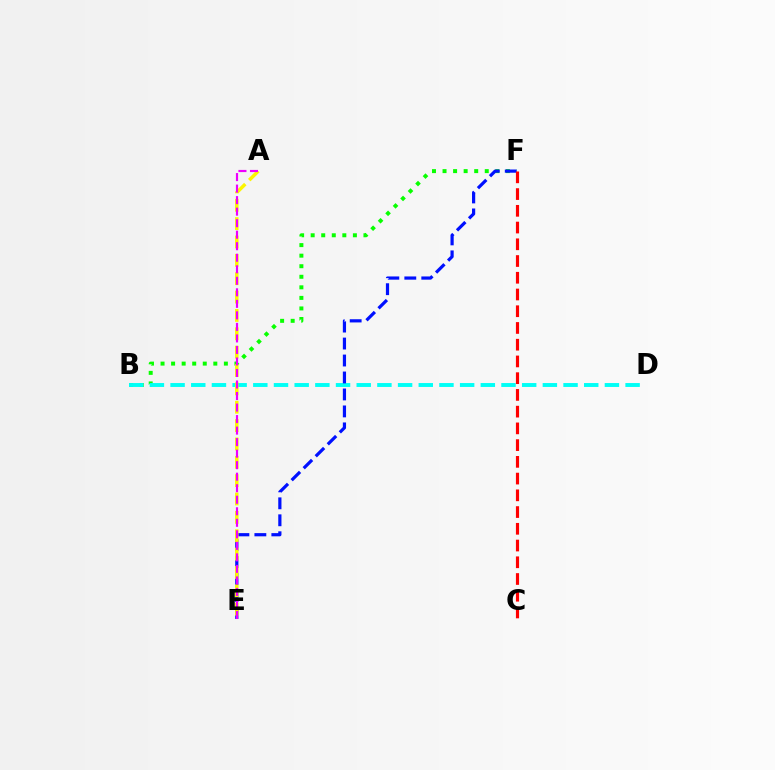{('B', 'F'): [{'color': '#08ff00', 'line_style': 'dotted', 'thickness': 2.87}], ('B', 'D'): [{'color': '#00fff6', 'line_style': 'dashed', 'thickness': 2.81}], ('E', 'F'): [{'color': '#0010ff', 'line_style': 'dashed', 'thickness': 2.31}], ('A', 'E'): [{'color': '#fcf500', 'line_style': 'dashed', 'thickness': 2.49}, {'color': '#ee00ff', 'line_style': 'dashed', 'thickness': 1.57}], ('C', 'F'): [{'color': '#ff0000', 'line_style': 'dashed', 'thickness': 2.27}]}